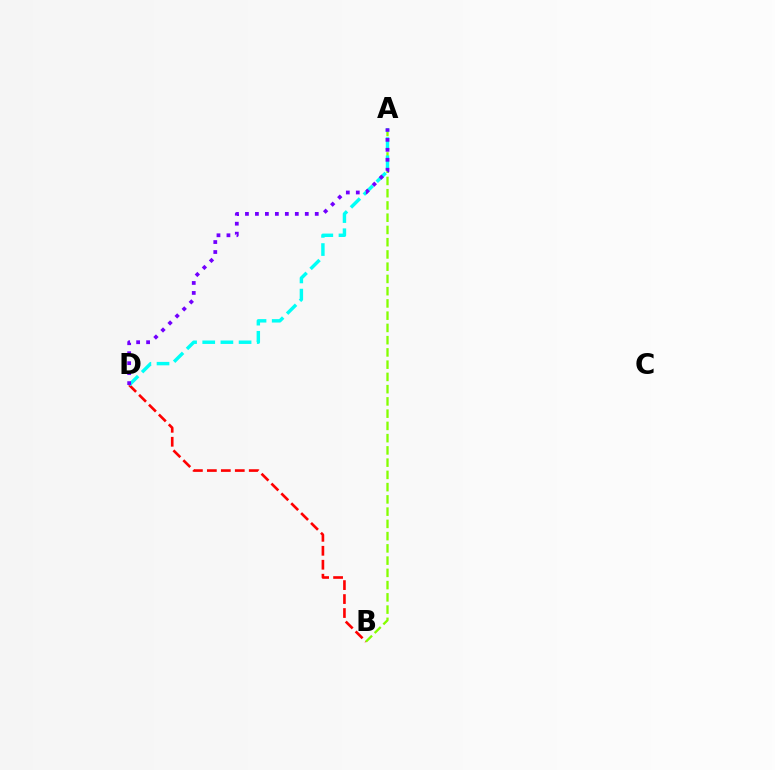{('B', 'D'): [{'color': '#ff0000', 'line_style': 'dashed', 'thickness': 1.9}], ('A', 'B'): [{'color': '#84ff00', 'line_style': 'dashed', 'thickness': 1.66}], ('A', 'D'): [{'color': '#00fff6', 'line_style': 'dashed', 'thickness': 2.47}, {'color': '#7200ff', 'line_style': 'dotted', 'thickness': 2.71}]}